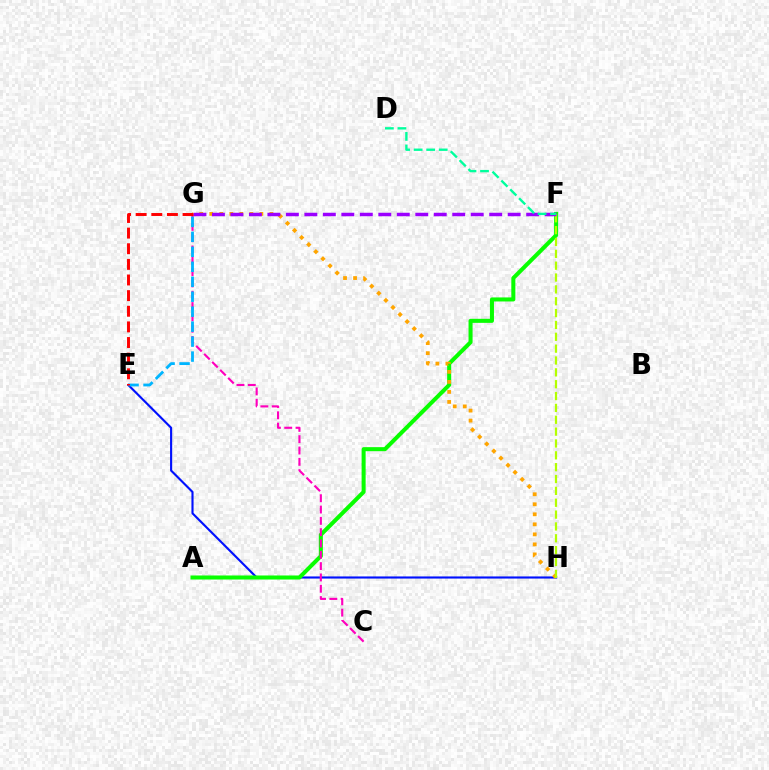{('E', 'H'): [{'color': '#0010ff', 'line_style': 'solid', 'thickness': 1.53}], ('A', 'F'): [{'color': '#08ff00', 'line_style': 'solid', 'thickness': 2.91}], ('G', 'H'): [{'color': '#ffa500', 'line_style': 'dotted', 'thickness': 2.72}], ('C', 'G'): [{'color': '#ff00bd', 'line_style': 'dashed', 'thickness': 1.54}], ('F', 'H'): [{'color': '#b3ff00', 'line_style': 'dashed', 'thickness': 1.61}], ('F', 'G'): [{'color': '#9b00ff', 'line_style': 'dashed', 'thickness': 2.51}], ('E', 'G'): [{'color': '#00b5ff', 'line_style': 'dashed', 'thickness': 2.03}, {'color': '#ff0000', 'line_style': 'dashed', 'thickness': 2.12}], ('D', 'F'): [{'color': '#00ff9d', 'line_style': 'dashed', 'thickness': 1.7}]}